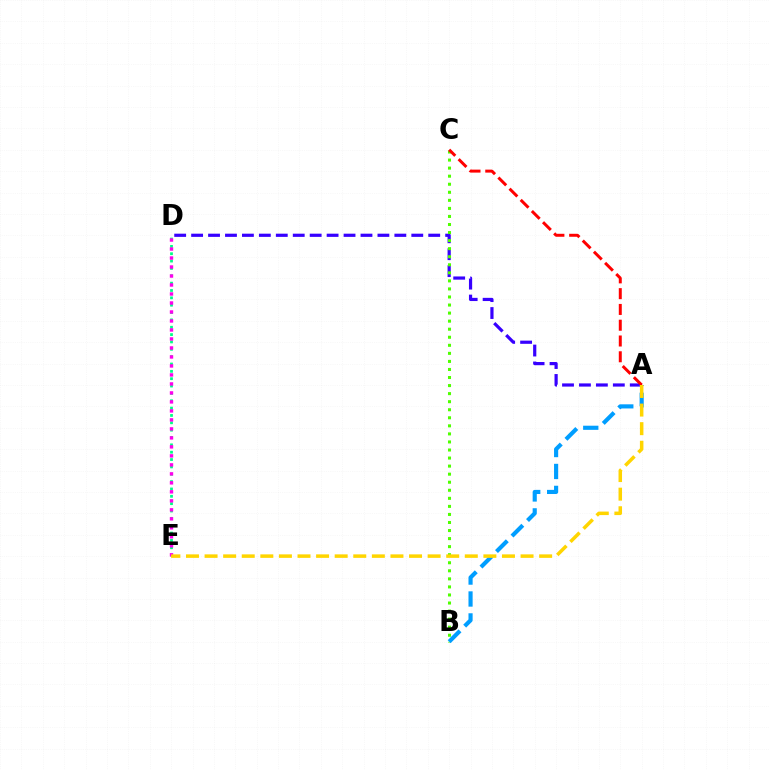{('A', 'D'): [{'color': '#3700ff', 'line_style': 'dashed', 'thickness': 2.3}], ('B', 'C'): [{'color': '#4fff00', 'line_style': 'dotted', 'thickness': 2.19}], ('A', 'B'): [{'color': '#009eff', 'line_style': 'dashed', 'thickness': 2.98}], ('A', 'C'): [{'color': '#ff0000', 'line_style': 'dashed', 'thickness': 2.14}], ('D', 'E'): [{'color': '#00ff86', 'line_style': 'dotted', 'thickness': 2.0}, {'color': '#ff00ed', 'line_style': 'dotted', 'thickness': 2.44}], ('A', 'E'): [{'color': '#ffd500', 'line_style': 'dashed', 'thickness': 2.53}]}